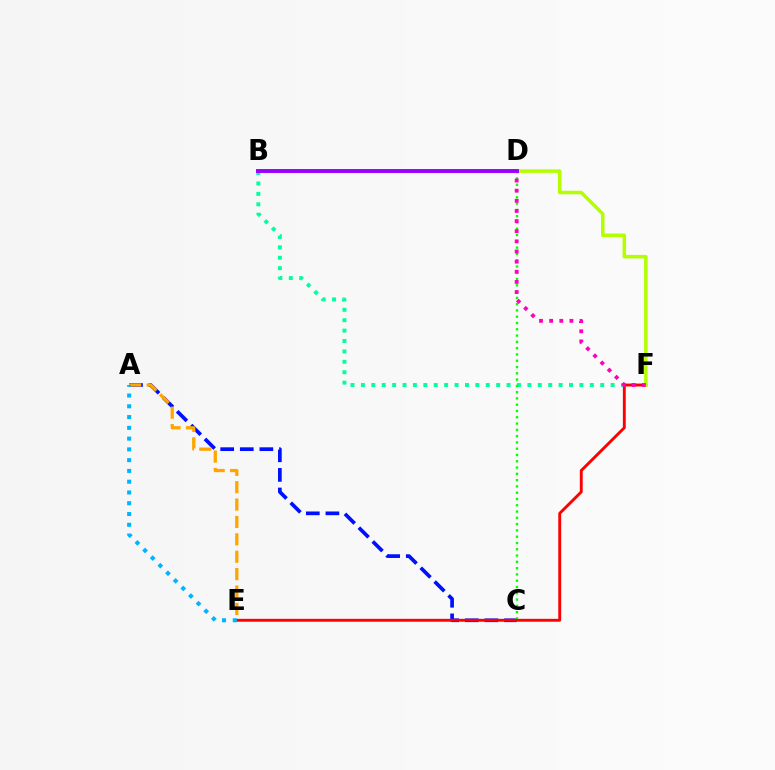{('B', 'F'): [{'color': '#00ff9d', 'line_style': 'dotted', 'thickness': 2.83}], ('A', 'C'): [{'color': '#0010ff', 'line_style': 'dashed', 'thickness': 2.66}], ('C', 'D'): [{'color': '#08ff00', 'line_style': 'dotted', 'thickness': 1.71}], ('A', 'E'): [{'color': '#ffa500', 'line_style': 'dashed', 'thickness': 2.36}, {'color': '#00b5ff', 'line_style': 'dotted', 'thickness': 2.93}], ('E', 'F'): [{'color': '#ff0000', 'line_style': 'solid', 'thickness': 2.08}], ('D', 'F'): [{'color': '#b3ff00', 'line_style': 'solid', 'thickness': 2.53}, {'color': '#ff00bd', 'line_style': 'dotted', 'thickness': 2.75}], ('B', 'D'): [{'color': '#9b00ff', 'line_style': 'solid', 'thickness': 2.83}]}